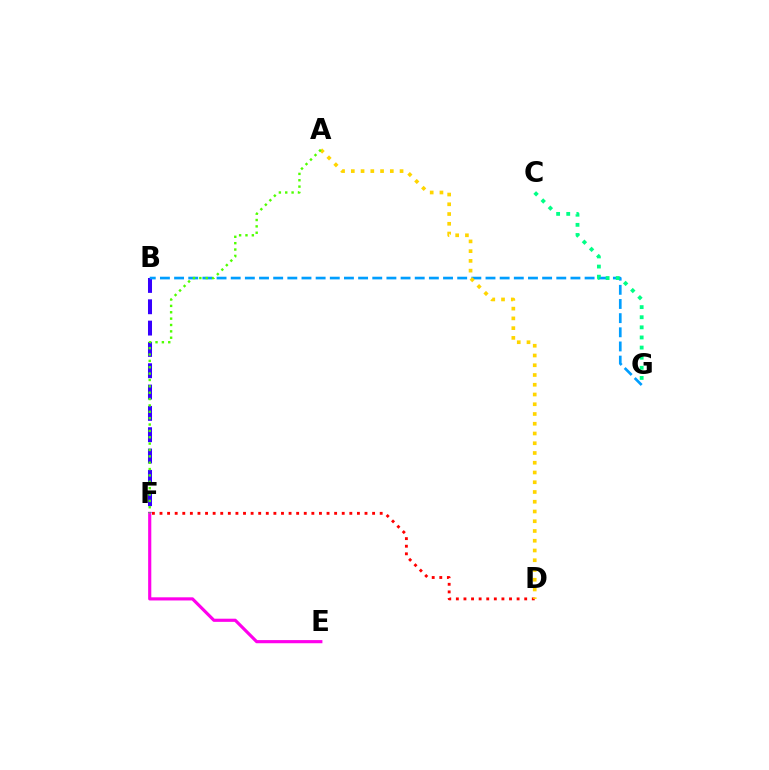{('E', 'F'): [{'color': '#ff00ed', 'line_style': 'solid', 'thickness': 2.27}], ('B', 'F'): [{'color': '#3700ff', 'line_style': 'dashed', 'thickness': 2.9}], ('D', 'F'): [{'color': '#ff0000', 'line_style': 'dotted', 'thickness': 2.06}], ('B', 'G'): [{'color': '#009eff', 'line_style': 'dashed', 'thickness': 1.92}], ('C', 'G'): [{'color': '#00ff86', 'line_style': 'dotted', 'thickness': 2.75}], ('A', 'D'): [{'color': '#ffd500', 'line_style': 'dotted', 'thickness': 2.65}], ('A', 'F'): [{'color': '#4fff00', 'line_style': 'dotted', 'thickness': 1.73}]}